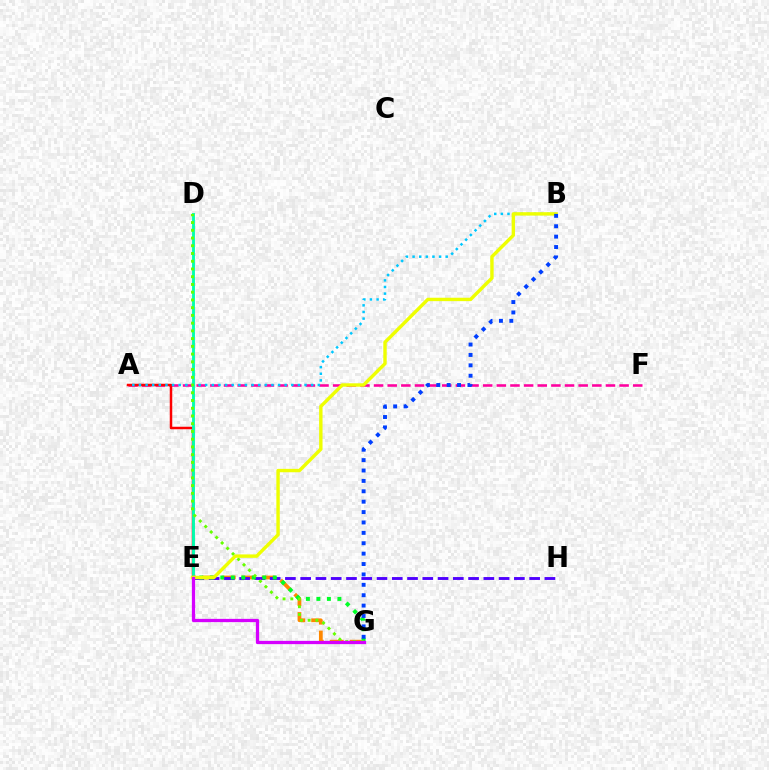{('A', 'F'): [{'color': '#ff00a0', 'line_style': 'dashed', 'thickness': 1.85}], ('A', 'E'): [{'color': '#ff0000', 'line_style': 'solid', 'thickness': 1.79}], ('D', 'E'): [{'color': '#00ffaf', 'line_style': 'solid', 'thickness': 2.07}], ('E', 'G'): [{'color': '#ff8800', 'line_style': 'dashed', 'thickness': 2.71}, {'color': '#00ff27', 'line_style': 'dotted', 'thickness': 2.85}, {'color': '#d600ff', 'line_style': 'solid', 'thickness': 2.35}], ('E', 'H'): [{'color': '#4f00ff', 'line_style': 'dashed', 'thickness': 2.07}], ('A', 'B'): [{'color': '#00c7ff', 'line_style': 'dotted', 'thickness': 1.8}], ('D', 'G'): [{'color': '#66ff00', 'line_style': 'dotted', 'thickness': 2.1}], ('B', 'E'): [{'color': '#eeff00', 'line_style': 'solid', 'thickness': 2.45}], ('B', 'G'): [{'color': '#003fff', 'line_style': 'dotted', 'thickness': 2.82}]}